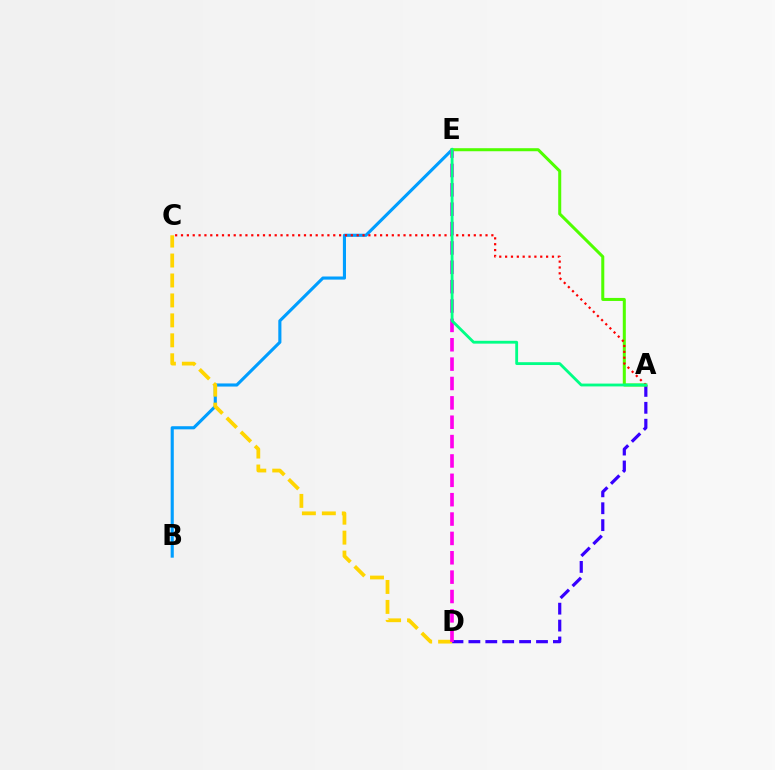{('B', 'E'): [{'color': '#009eff', 'line_style': 'solid', 'thickness': 2.24}], ('A', 'D'): [{'color': '#3700ff', 'line_style': 'dashed', 'thickness': 2.3}], ('C', 'D'): [{'color': '#ffd500', 'line_style': 'dashed', 'thickness': 2.71}], ('A', 'E'): [{'color': '#4fff00', 'line_style': 'solid', 'thickness': 2.18}, {'color': '#00ff86', 'line_style': 'solid', 'thickness': 2.04}], ('A', 'C'): [{'color': '#ff0000', 'line_style': 'dotted', 'thickness': 1.59}], ('D', 'E'): [{'color': '#ff00ed', 'line_style': 'dashed', 'thickness': 2.63}]}